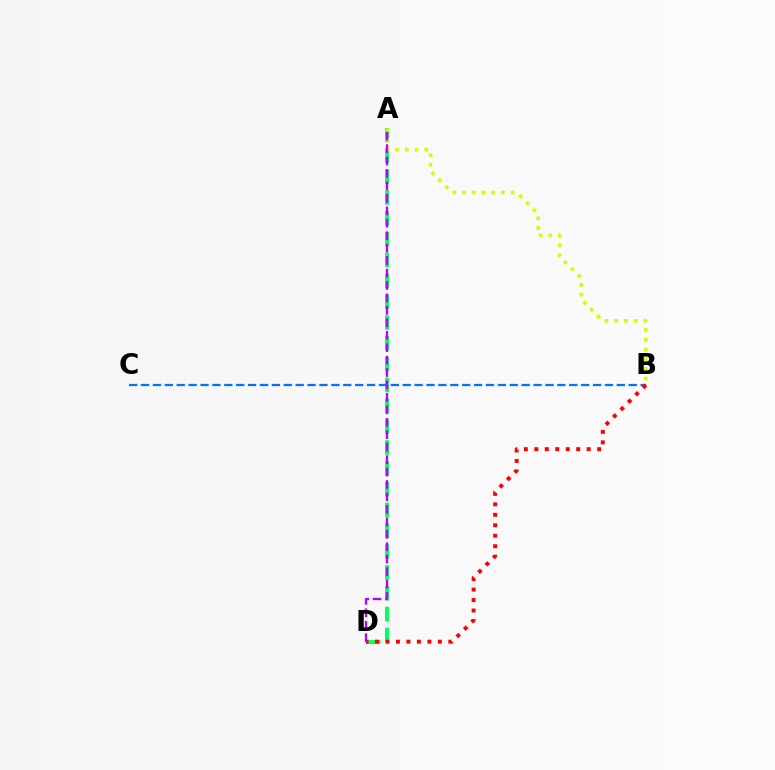{('A', 'D'): [{'color': '#00ff5c', 'line_style': 'dashed', 'thickness': 2.83}, {'color': '#b900ff', 'line_style': 'dashed', 'thickness': 1.69}], ('B', 'C'): [{'color': '#0074ff', 'line_style': 'dashed', 'thickness': 1.62}], ('A', 'B'): [{'color': '#d1ff00', 'line_style': 'dotted', 'thickness': 2.64}], ('B', 'D'): [{'color': '#ff0000', 'line_style': 'dotted', 'thickness': 2.84}]}